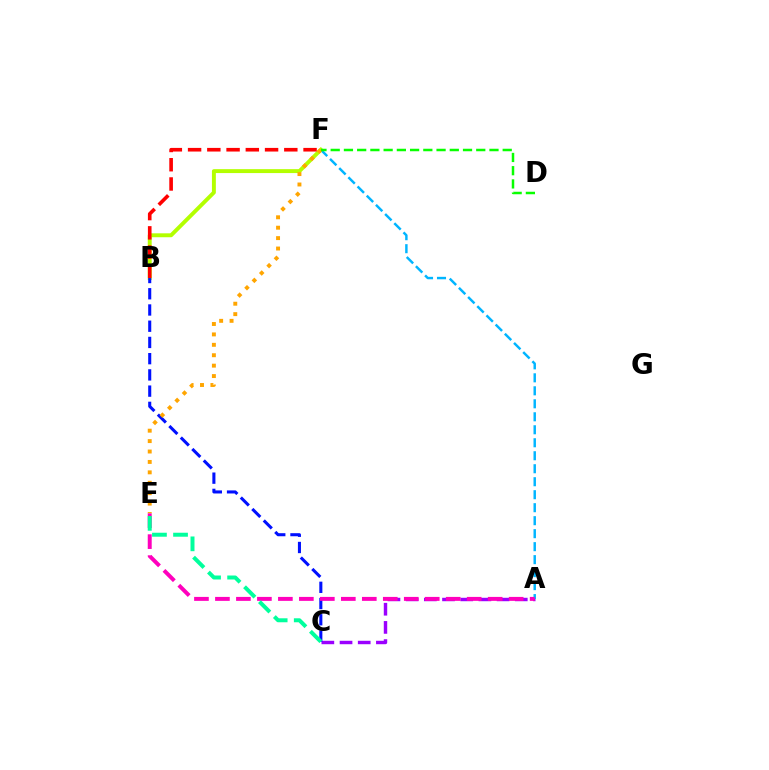{('A', 'C'): [{'color': '#9b00ff', 'line_style': 'dashed', 'thickness': 2.47}], ('B', 'F'): [{'color': '#b3ff00', 'line_style': 'solid', 'thickness': 2.82}, {'color': '#ff0000', 'line_style': 'dashed', 'thickness': 2.61}], ('B', 'C'): [{'color': '#0010ff', 'line_style': 'dashed', 'thickness': 2.2}], ('A', 'F'): [{'color': '#00b5ff', 'line_style': 'dashed', 'thickness': 1.76}], ('E', 'F'): [{'color': '#ffa500', 'line_style': 'dotted', 'thickness': 2.83}], ('A', 'E'): [{'color': '#ff00bd', 'line_style': 'dashed', 'thickness': 2.85}], ('C', 'E'): [{'color': '#00ff9d', 'line_style': 'dashed', 'thickness': 2.86}], ('D', 'F'): [{'color': '#08ff00', 'line_style': 'dashed', 'thickness': 1.8}]}